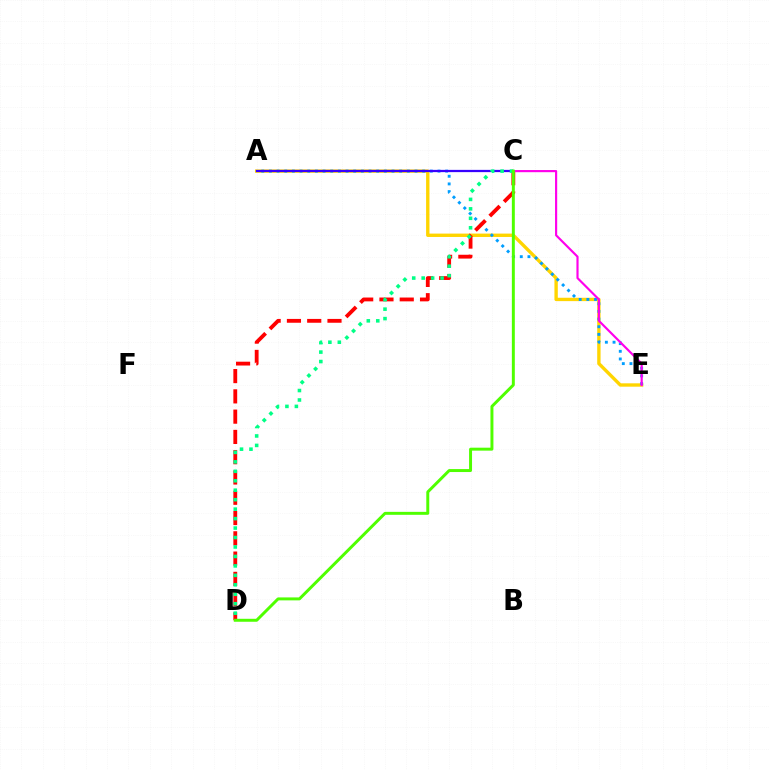{('A', 'E'): [{'color': '#ffd500', 'line_style': 'solid', 'thickness': 2.42}, {'color': '#009eff', 'line_style': 'dotted', 'thickness': 2.08}], ('C', 'D'): [{'color': '#ff0000', 'line_style': 'dashed', 'thickness': 2.75}, {'color': '#00ff86', 'line_style': 'dotted', 'thickness': 2.57}, {'color': '#4fff00', 'line_style': 'solid', 'thickness': 2.13}], ('C', 'E'): [{'color': '#ff00ed', 'line_style': 'solid', 'thickness': 1.55}], ('A', 'C'): [{'color': '#3700ff', 'line_style': 'solid', 'thickness': 1.62}]}